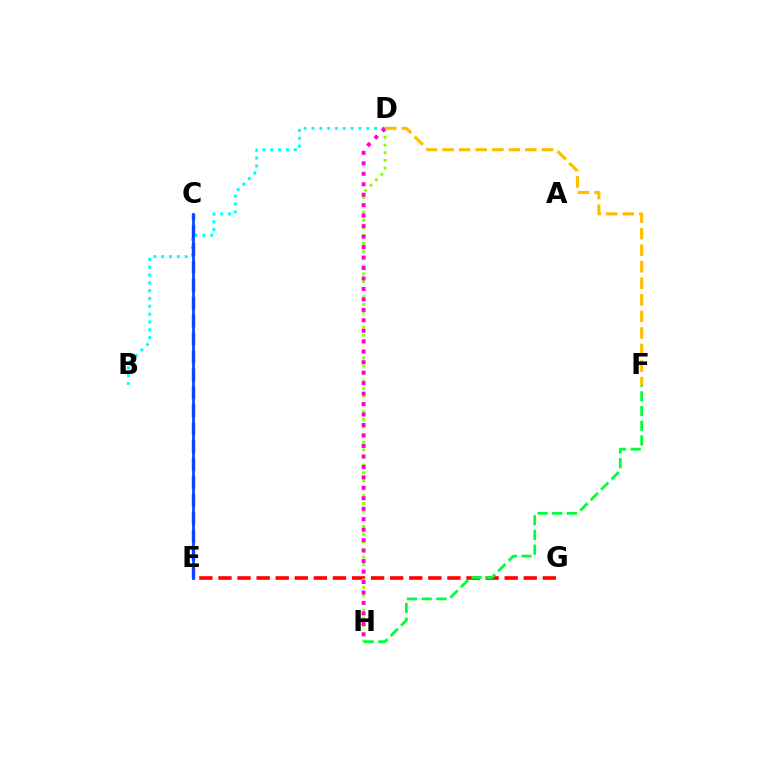{('B', 'D'): [{'color': '#00fff6', 'line_style': 'dotted', 'thickness': 2.13}], ('C', 'E'): [{'color': '#7200ff', 'line_style': 'dashed', 'thickness': 2.44}, {'color': '#004bff', 'line_style': 'solid', 'thickness': 1.99}], ('E', 'G'): [{'color': '#ff0000', 'line_style': 'dashed', 'thickness': 2.59}], ('D', 'H'): [{'color': '#84ff00', 'line_style': 'dotted', 'thickness': 2.08}, {'color': '#ff00cf', 'line_style': 'dotted', 'thickness': 2.84}], ('D', 'F'): [{'color': '#ffbd00', 'line_style': 'dashed', 'thickness': 2.25}], ('F', 'H'): [{'color': '#00ff39', 'line_style': 'dashed', 'thickness': 2.0}]}